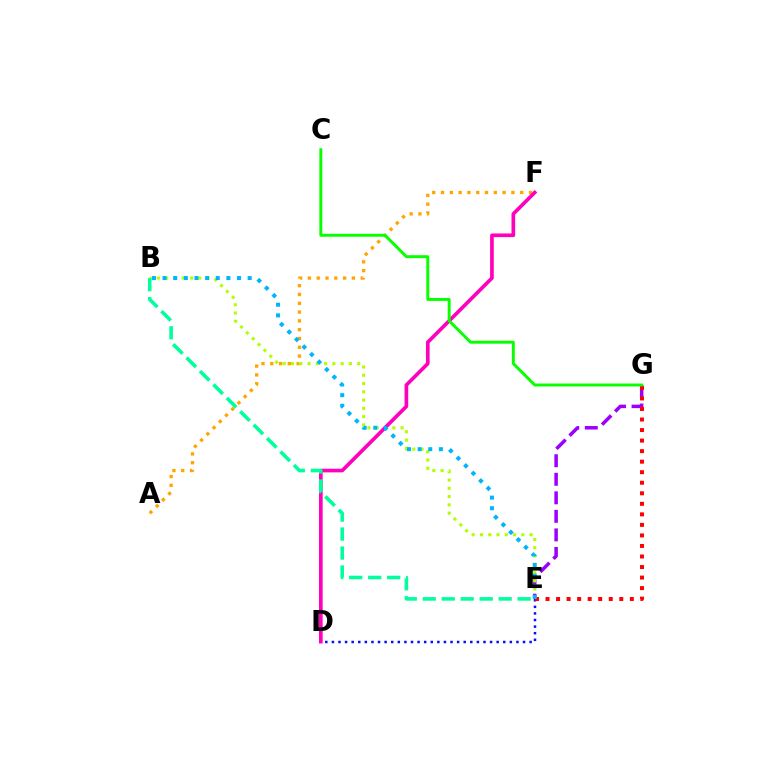{('D', 'E'): [{'color': '#0010ff', 'line_style': 'dotted', 'thickness': 1.79}], ('E', 'G'): [{'color': '#9b00ff', 'line_style': 'dashed', 'thickness': 2.52}, {'color': '#ff0000', 'line_style': 'dotted', 'thickness': 2.86}], ('A', 'F'): [{'color': '#ffa500', 'line_style': 'dotted', 'thickness': 2.39}], ('B', 'E'): [{'color': '#b3ff00', 'line_style': 'dotted', 'thickness': 2.25}, {'color': '#00ff9d', 'line_style': 'dashed', 'thickness': 2.58}, {'color': '#00b5ff', 'line_style': 'dotted', 'thickness': 2.89}], ('D', 'F'): [{'color': '#ff00bd', 'line_style': 'solid', 'thickness': 2.63}], ('C', 'G'): [{'color': '#08ff00', 'line_style': 'solid', 'thickness': 2.12}]}